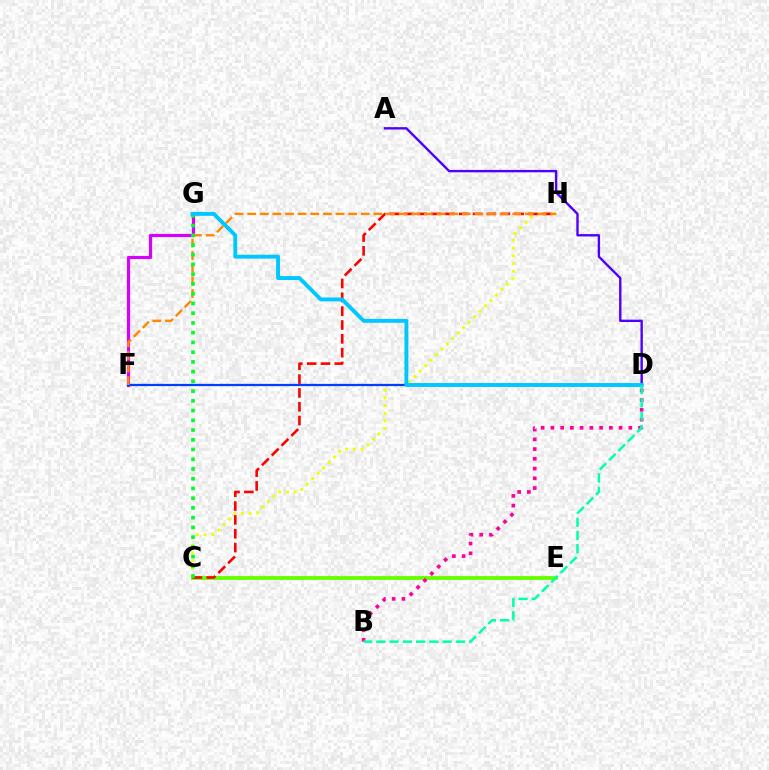{('F', 'G'): [{'color': '#d600ff', 'line_style': 'solid', 'thickness': 2.27}], ('C', 'E'): [{'color': '#66ff00', 'line_style': 'solid', 'thickness': 2.77}], ('C', 'H'): [{'color': '#eeff00', 'line_style': 'dotted', 'thickness': 2.09}, {'color': '#ff0000', 'line_style': 'dashed', 'thickness': 1.88}], ('B', 'D'): [{'color': '#ff00a0', 'line_style': 'dotted', 'thickness': 2.65}, {'color': '#00ffaf', 'line_style': 'dashed', 'thickness': 1.8}], ('D', 'F'): [{'color': '#003fff', 'line_style': 'solid', 'thickness': 1.61}], ('F', 'H'): [{'color': '#ff8800', 'line_style': 'dashed', 'thickness': 1.71}], ('A', 'D'): [{'color': '#4f00ff', 'line_style': 'solid', 'thickness': 1.72}], ('C', 'G'): [{'color': '#00ff27', 'line_style': 'dotted', 'thickness': 2.65}], ('D', 'G'): [{'color': '#00c7ff', 'line_style': 'solid', 'thickness': 2.8}]}